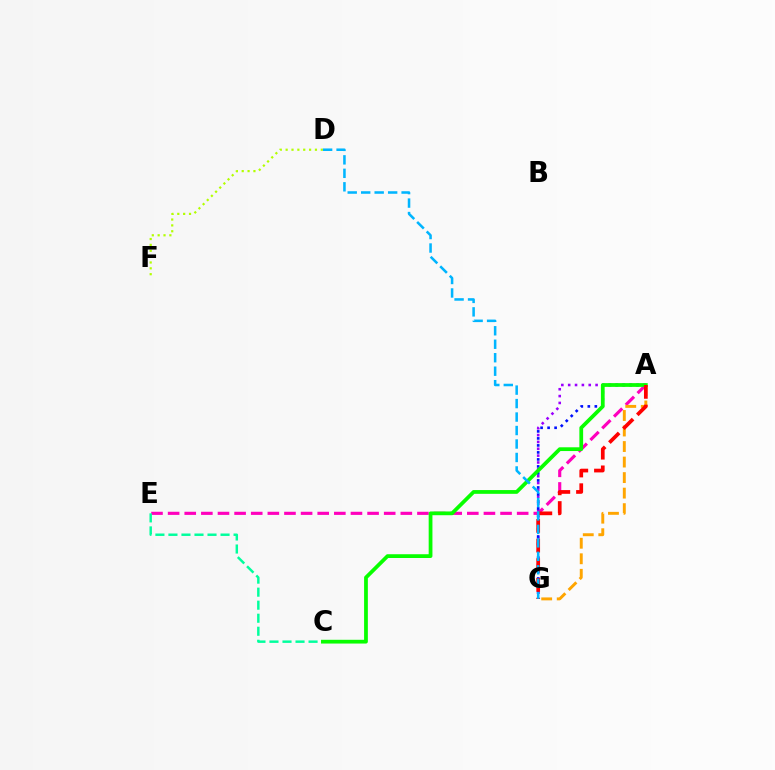{('A', 'E'): [{'color': '#ff00bd', 'line_style': 'dashed', 'thickness': 2.26}], ('A', 'G'): [{'color': '#9b00ff', 'line_style': 'dotted', 'thickness': 1.86}, {'color': '#0010ff', 'line_style': 'dotted', 'thickness': 1.9}, {'color': '#ffa500', 'line_style': 'dashed', 'thickness': 2.11}, {'color': '#ff0000', 'line_style': 'dashed', 'thickness': 2.67}], ('C', 'E'): [{'color': '#00ff9d', 'line_style': 'dashed', 'thickness': 1.77}], ('A', 'C'): [{'color': '#08ff00', 'line_style': 'solid', 'thickness': 2.71}], ('D', 'F'): [{'color': '#b3ff00', 'line_style': 'dotted', 'thickness': 1.59}], ('D', 'G'): [{'color': '#00b5ff', 'line_style': 'dashed', 'thickness': 1.83}]}